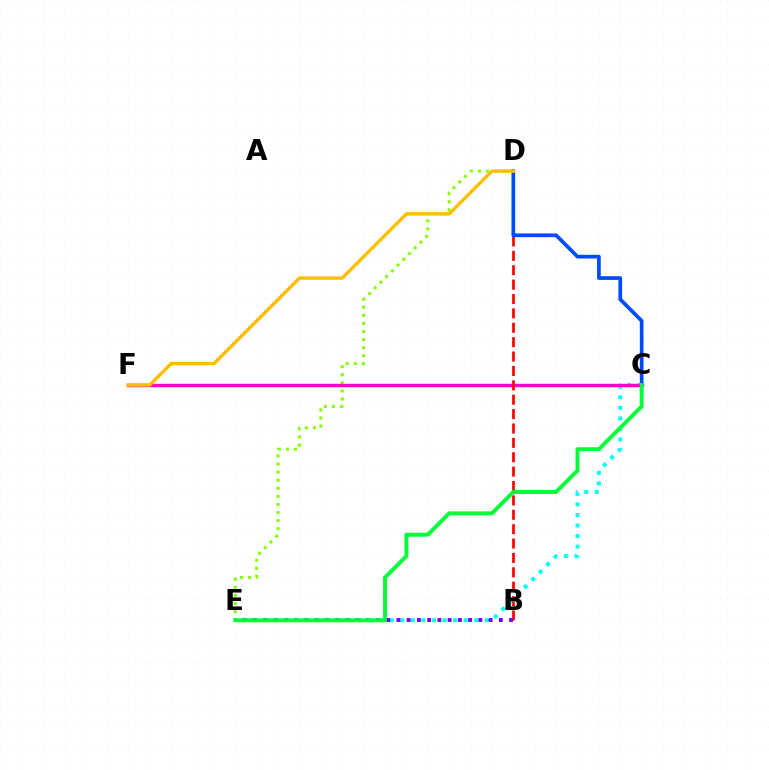{('C', 'E'): [{'color': '#00fff6', 'line_style': 'dotted', 'thickness': 2.87}, {'color': '#00ff39', 'line_style': 'solid', 'thickness': 2.83}], ('D', 'E'): [{'color': '#84ff00', 'line_style': 'dotted', 'thickness': 2.19}], ('C', 'F'): [{'color': '#ff00cf', 'line_style': 'solid', 'thickness': 2.46}], ('B', 'D'): [{'color': '#ff0000', 'line_style': 'dashed', 'thickness': 1.95}], ('C', 'D'): [{'color': '#004bff', 'line_style': 'solid', 'thickness': 2.66}], ('B', 'E'): [{'color': '#7200ff', 'line_style': 'dotted', 'thickness': 2.78}], ('D', 'F'): [{'color': '#ffbd00', 'line_style': 'solid', 'thickness': 2.43}]}